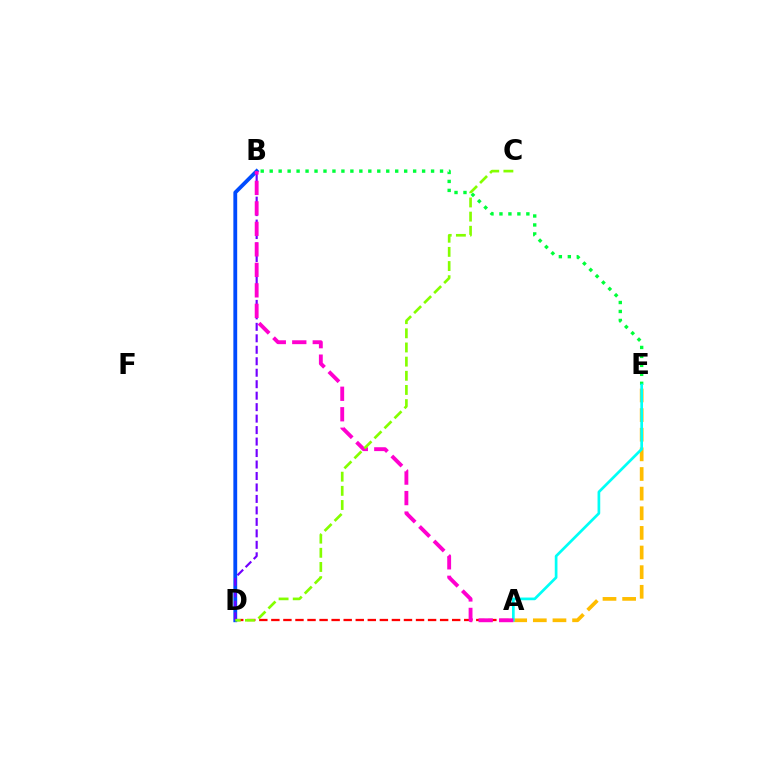{('A', 'D'): [{'color': '#ff0000', 'line_style': 'dashed', 'thickness': 1.64}], ('B', 'E'): [{'color': '#00ff39', 'line_style': 'dotted', 'thickness': 2.44}], ('A', 'E'): [{'color': '#ffbd00', 'line_style': 'dashed', 'thickness': 2.67}, {'color': '#00fff6', 'line_style': 'solid', 'thickness': 1.94}], ('B', 'D'): [{'color': '#004bff', 'line_style': 'solid', 'thickness': 2.75}, {'color': '#7200ff', 'line_style': 'dashed', 'thickness': 1.56}], ('A', 'B'): [{'color': '#ff00cf', 'line_style': 'dashed', 'thickness': 2.78}], ('C', 'D'): [{'color': '#84ff00', 'line_style': 'dashed', 'thickness': 1.92}]}